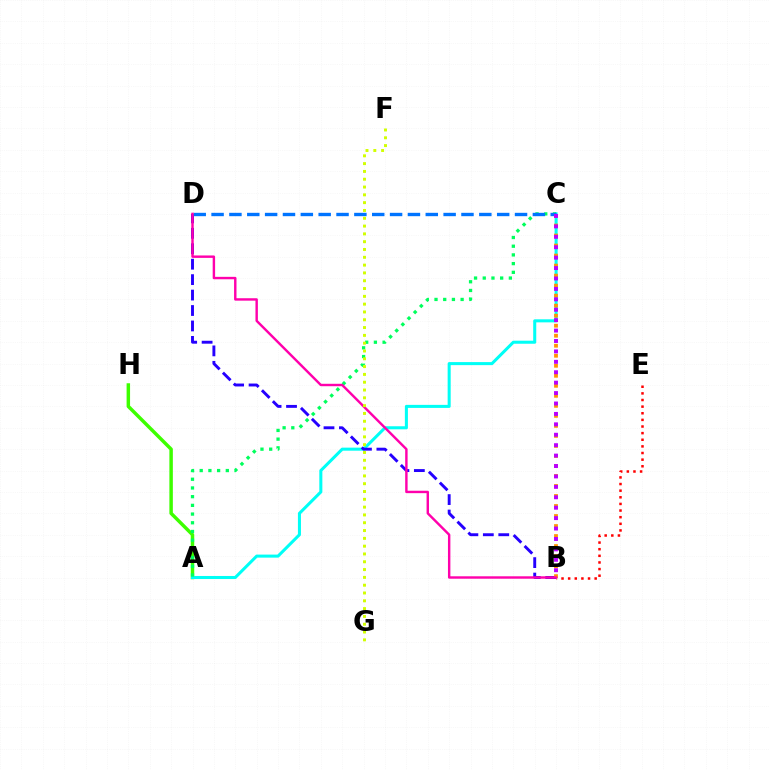{('A', 'H'): [{'color': '#3dff00', 'line_style': 'solid', 'thickness': 2.5}], ('A', 'C'): [{'color': '#00fff6', 'line_style': 'solid', 'thickness': 2.19}, {'color': '#00ff5c', 'line_style': 'dotted', 'thickness': 2.36}], ('B', 'E'): [{'color': '#ff0000', 'line_style': 'dotted', 'thickness': 1.8}], ('B', 'D'): [{'color': '#2500ff', 'line_style': 'dashed', 'thickness': 2.1}, {'color': '#ff00ac', 'line_style': 'solid', 'thickness': 1.74}], ('B', 'C'): [{'color': '#ff9400', 'line_style': 'dotted', 'thickness': 2.72}, {'color': '#b900ff', 'line_style': 'dotted', 'thickness': 2.83}], ('C', 'D'): [{'color': '#0074ff', 'line_style': 'dashed', 'thickness': 2.42}], ('F', 'G'): [{'color': '#d1ff00', 'line_style': 'dotted', 'thickness': 2.12}]}